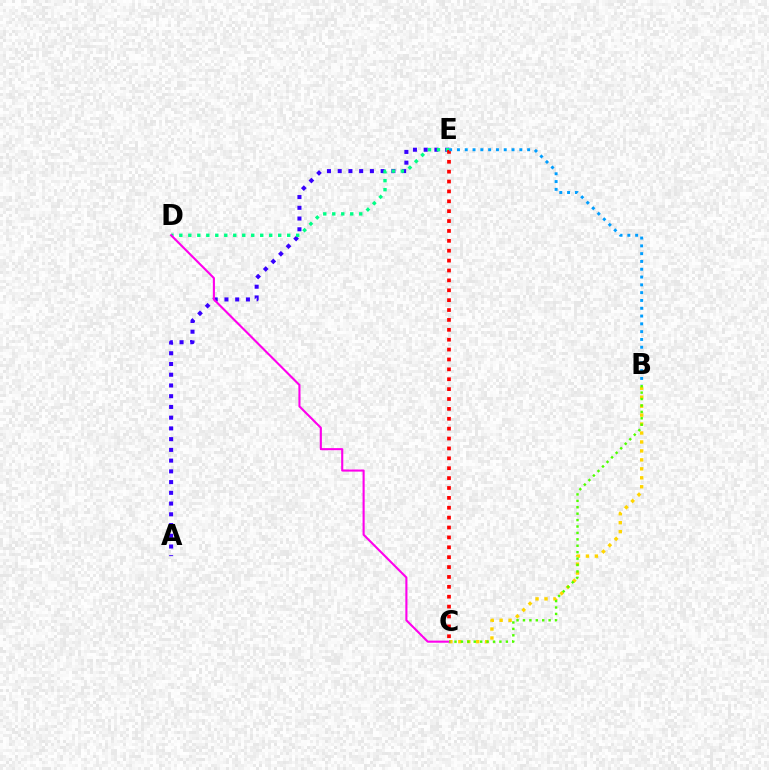{('A', 'E'): [{'color': '#3700ff', 'line_style': 'dotted', 'thickness': 2.92}], ('B', 'C'): [{'color': '#ffd500', 'line_style': 'dotted', 'thickness': 2.43}, {'color': '#4fff00', 'line_style': 'dotted', 'thickness': 1.74}], ('D', 'E'): [{'color': '#00ff86', 'line_style': 'dotted', 'thickness': 2.44}], ('C', 'D'): [{'color': '#ff00ed', 'line_style': 'solid', 'thickness': 1.52}], ('C', 'E'): [{'color': '#ff0000', 'line_style': 'dotted', 'thickness': 2.69}], ('B', 'E'): [{'color': '#009eff', 'line_style': 'dotted', 'thickness': 2.12}]}